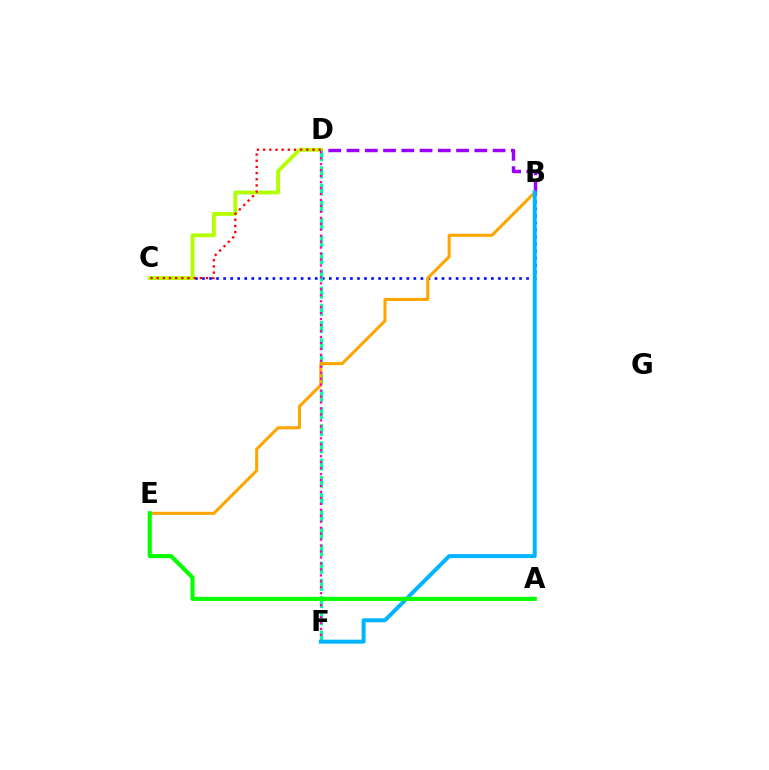{('B', 'D'): [{'color': '#9b00ff', 'line_style': 'dashed', 'thickness': 2.48}], ('B', 'C'): [{'color': '#0010ff', 'line_style': 'dotted', 'thickness': 1.91}], ('C', 'D'): [{'color': '#b3ff00', 'line_style': 'solid', 'thickness': 2.77}, {'color': '#ff0000', 'line_style': 'dotted', 'thickness': 1.68}], ('D', 'F'): [{'color': '#00ff9d', 'line_style': 'dashed', 'thickness': 2.34}, {'color': '#ff00bd', 'line_style': 'dotted', 'thickness': 1.62}], ('B', 'E'): [{'color': '#ffa500', 'line_style': 'solid', 'thickness': 2.19}], ('B', 'F'): [{'color': '#00b5ff', 'line_style': 'solid', 'thickness': 2.85}], ('A', 'E'): [{'color': '#08ff00', 'line_style': 'solid', 'thickness': 2.97}]}